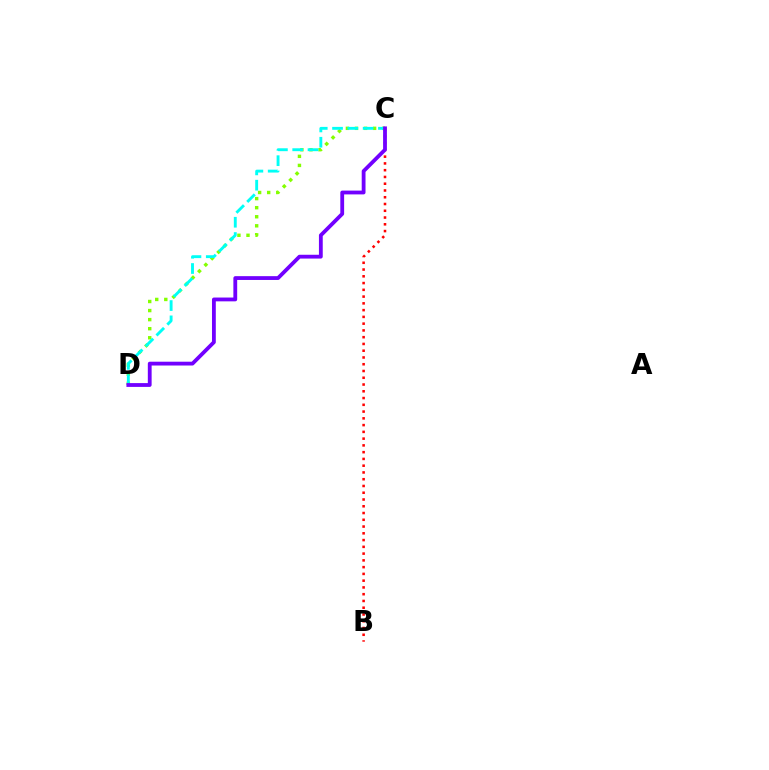{('B', 'C'): [{'color': '#ff0000', 'line_style': 'dotted', 'thickness': 1.84}], ('C', 'D'): [{'color': '#84ff00', 'line_style': 'dotted', 'thickness': 2.46}, {'color': '#00fff6', 'line_style': 'dashed', 'thickness': 2.08}, {'color': '#7200ff', 'line_style': 'solid', 'thickness': 2.74}]}